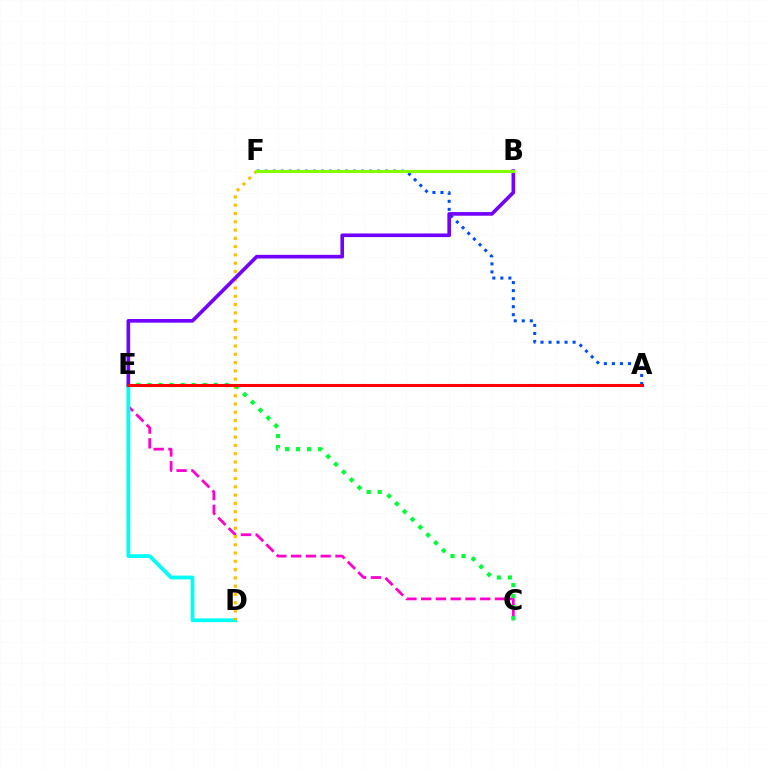{('C', 'E'): [{'color': '#ff00cf', 'line_style': 'dashed', 'thickness': 2.01}, {'color': '#00ff39', 'line_style': 'dotted', 'thickness': 3.0}], ('D', 'E'): [{'color': '#00fff6', 'line_style': 'solid', 'thickness': 2.73}], ('D', 'F'): [{'color': '#ffbd00', 'line_style': 'dotted', 'thickness': 2.25}], ('A', 'F'): [{'color': '#004bff', 'line_style': 'dotted', 'thickness': 2.18}], ('B', 'E'): [{'color': '#7200ff', 'line_style': 'solid', 'thickness': 2.62}], ('A', 'E'): [{'color': '#ff0000', 'line_style': 'solid', 'thickness': 2.2}], ('B', 'F'): [{'color': '#84ff00', 'line_style': 'solid', 'thickness': 2.25}]}